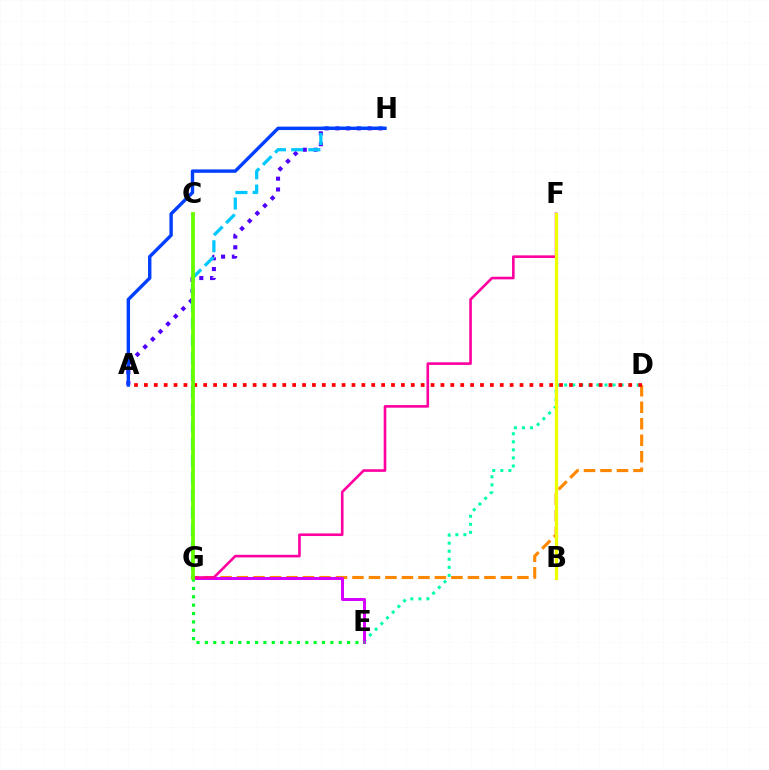{('A', 'H'): [{'color': '#4f00ff', 'line_style': 'dotted', 'thickness': 2.93}, {'color': '#003fff', 'line_style': 'solid', 'thickness': 2.45}], ('D', 'G'): [{'color': '#ff8800', 'line_style': 'dashed', 'thickness': 2.24}], ('D', 'E'): [{'color': '#00ffaf', 'line_style': 'dotted', 'thickness': 2.19}], ('E', 'G'): [{'color': '#d600ff', 'line_style': 'solid', 'thickness': 2.16}, {'color': '#00ff27', 'line_style': 'dotted', 'thickness': 2.27}], ('F', 'G'): [{'color': '#ff00a0', 'line_style': 'solid', 'thickness': 1.89}], ('B', 'F'): [{'color': '#eeff00', 'line_style': 'solid', 'thickness': 2.32}], ('A', 'D'): [{'color': '#ff0000', 'line_style': 'dotted', 'thickness': 2.69}], ('G', 'H'): [{'color': '#00c7ff', 'line_style': 'dashed', 'thickness': 2.34}], ('C', 'G'): [{'color': '#66ff00', 'line_style': 'solid', 'thickness': 2.72}]}